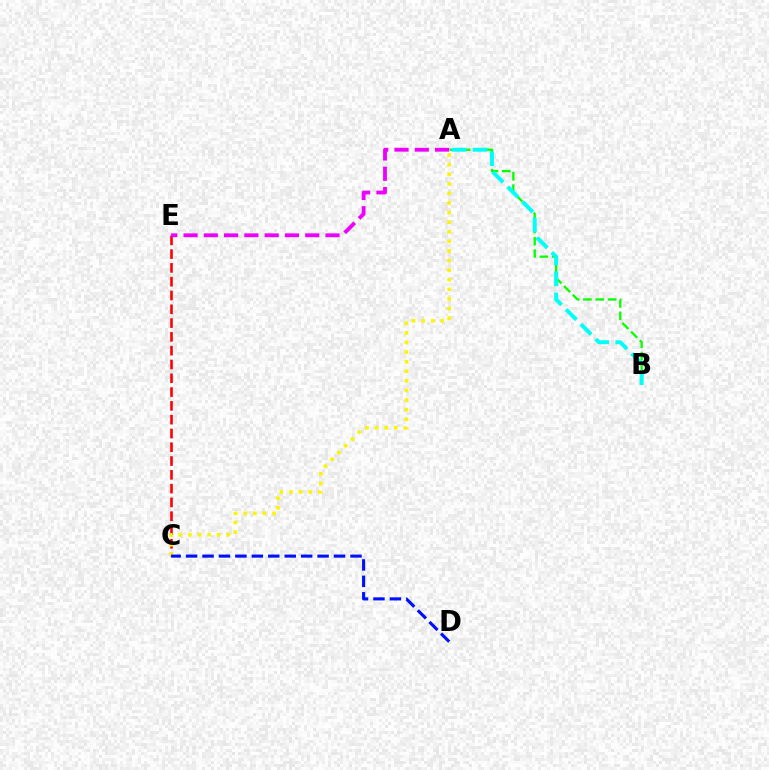{('A', 'B'): [{'color': '#08ff00', 'line_style': 'dashed', 'thickness': 1.67}, {'color': '#00fff6', 'line_style': 'dashed', 'thickness': 2.85}], ('C', 'E'): [{'color': '#ff0000', 'line_style': 'dashed', 'thickness': 1.87}], ('A', 'C'): [{'color': '#fcf500', 'line_style': 'dotted', 'thickness': 2.61}], ('A', 'E'): [{'color': '#ee00ff', 'line_style': 'dashed', 'thickness': 2.76}], ('C', 'D'): [{'color': '#0010ff', 'line_style': 'dashed', 'thickness': 2.23}]}